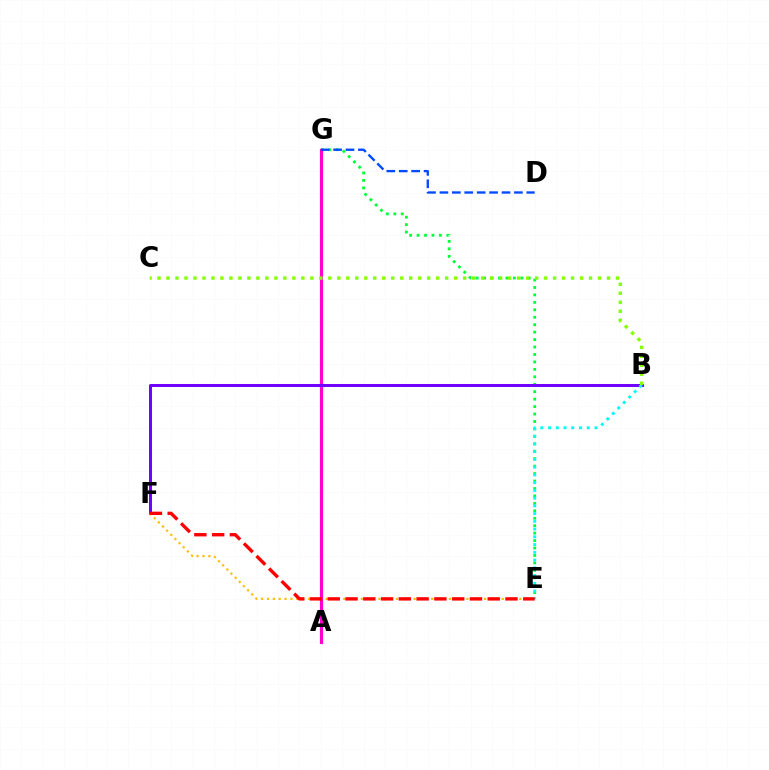{('E', 'G'): [{'color': '#00ff39', 'line_style': 'dotted', 'thickness': 2.02}], ('A', 'G'): [{'color': '#ff00cf', 'line_style': 'solid', 'thickness': 2.26}], ('B', 'F'): [{'color': '#7200ff', 'line_style': 'solid', 'thickness': 2.17}], ('B', 'E'): [{'color': '#00fff6', 'line_style': 'dotted', 'thickness': 2.1}], ('E', 'F'): [{'color': '#ffbd00', 'line_style': 'dotted', 'thickness': 1.59}, {'color': '#ff0000', 'line_style': 'dashed', 'thickness': 2.41}], ('B', 'C'): [{'color': '#84ff00', 'line_style': 'dotted', 'thickness': 2.44}], ('D', 'G'): [{'color': '#004bff', 'line_style': 'dashed', 'thickness': 1.69}]}